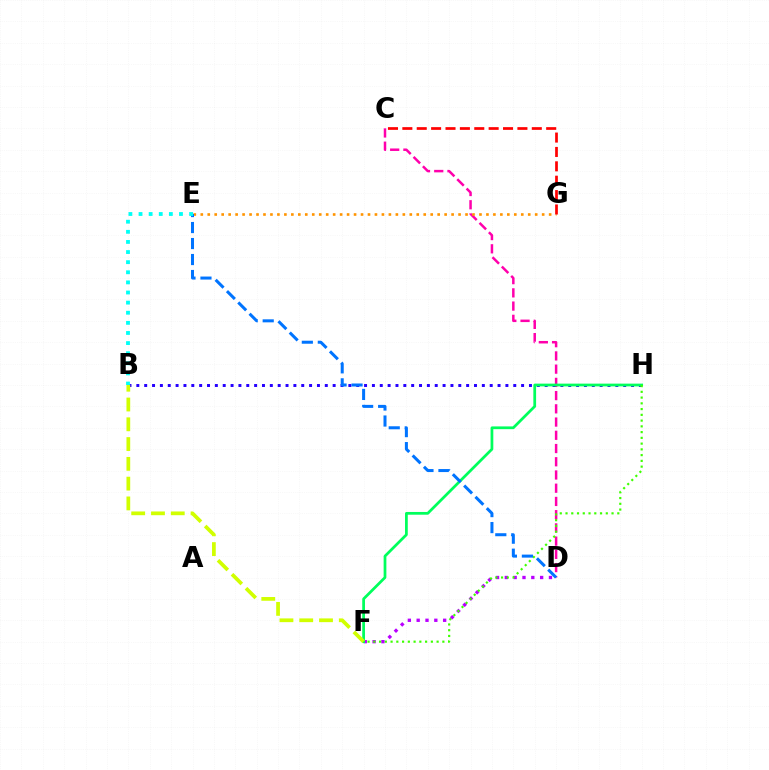{('C', 'D'): [{'color': '#ff00ac', 'line_style': 'dashed', 'thickness': 1.8}], ('D', 'F'): [{'color': '#b900ff', 'line_style': 'dotted', 'thickness': 2.4}], ('B', 'H'): [{'color': '#2500ff', 'line_style': 'dotted', 'thickness': 2.13}], ('F', 'H'): [{'color': '#00ff5c', 'line_style': 'solid', 'thickness': 1.98}, {'color': '#3dff00', 'line_style': 'dotted', 'thickness': 1.56}], ('B', 'F'): [{'color': '#d1ff00', 'line_style': 'dashed', 'thickness': 2.69}], ('E', 'G'): [{'color': '#ff9400', 'line_style': 'dotted', 'thickness': 1.89}], ('D', 'E'): [{'color': '#0074ff', 'line_style': 'dashed', 'thickness': 2.17}], ('C', 'G'): [{'color': '#ff0000', 'line_style': 'dashed', 'thickness': 1.95}], ('B', 'E'): [{'color': '#00fff6', 'line_style': 'dotted', 'thickness': 2.75}]}